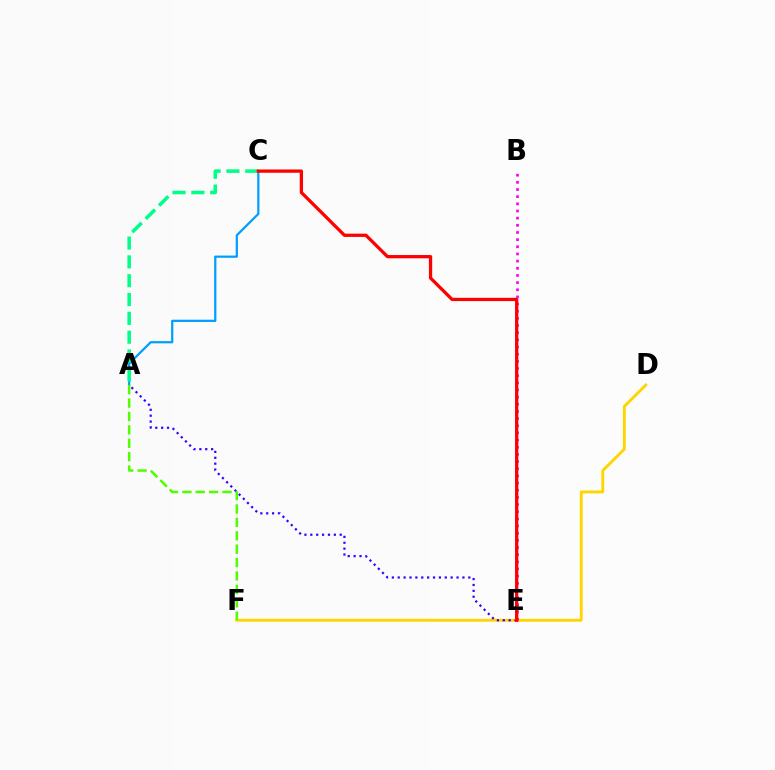{('D', 'F'): [{'color': '#ffd500', 'line_style': 'solid', 'thickness': 2.08}], ('A', 'E'): [{'color': '#3700ff', 'line_style': 'dotted', 'thickness': 1.6}], ('A', 'C'): [{'color': '#009eff', 'line_style': 'solid', 'thickness': 1.61}, {'color': '#00ff86', 'line_style': 'dashed', 'thickness': 2.56}], ('A', 'F'): [{'color': '#4fff00', 'line_style': 'dashed', 'thickness': 1.82}], ('B', 'E'): [{'color': '#ff00ed', 'line_style': 'dotted', 'thickness': 1.95}], ('C', 'E'): [{'color': '#ff0000', 'line_style': 'solid', 'thickness': 2.36}]}